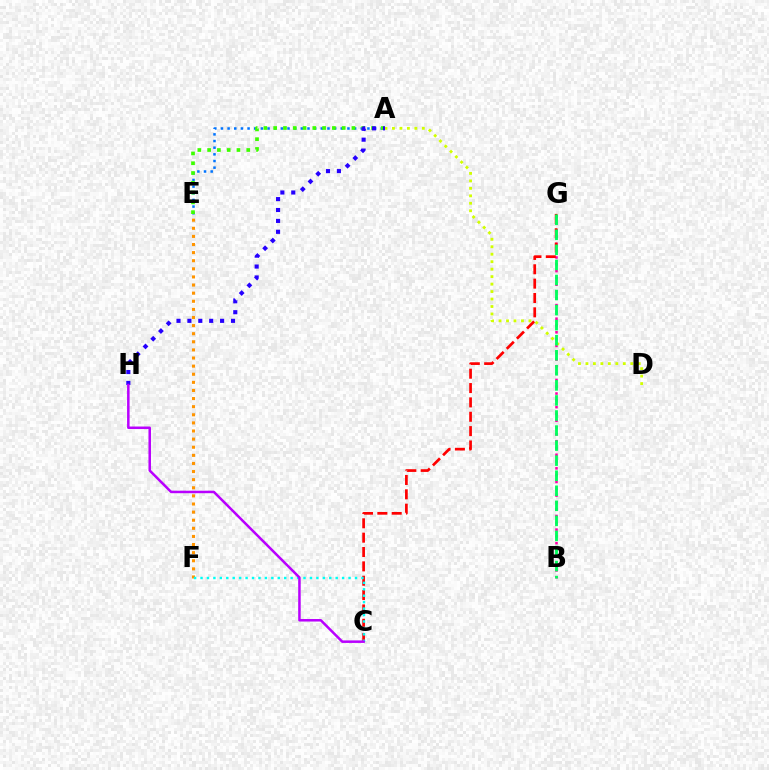{('A', 'E'): [{'color': '#0074ff', 'line_style': 'dotted', 'thickness': 1.81}, {'color': '#3dff00', 'line_style': 'dotted', 'thickness': 2.66}], ('E', 'F'): [{'color': '#ff9400', 'line_style': 'dotted', 'thickness': 2.2}], ('B', 'G'): [{'color': '#ff00ac', 'line_style': 'dotted', 'thickness': 1.85}, {'color': '#00ff5c', 'line_style': 'dashed', 'thickness': 2.05}], ('A', 'H'): [{'color': '#2500ff', 'line_style': 'dotted', 'thickness': 2.96}], ('C', 'G'): [{'color': '#ff0000', 'line_style': 'dashed', 'thickness': 1.95}], ('A', 'D'): [{'color': '#d1ff00', 'line_style': 'dotted', 'thickness': 2.03}], ('C', 'F'): [{'color': '#00fff6', 'line_style': 'dotted', 'thickness': 1.75}], ('C', 'H'): [{'color': '#b900ff', 'line_style': 'solid', 'thickness': 1.81}]}